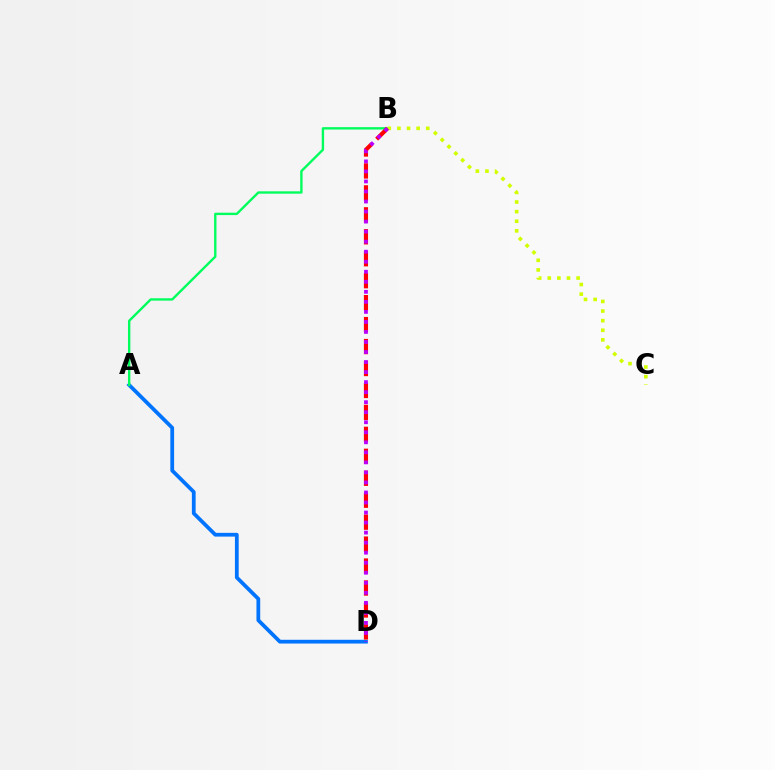{('A', 'D'): [{'color': '#0074ff', 'line_style': 'solid', 'thickness': 2.71}], ('A', 'B'): [{'color': '#00ff5c', 'line_style': 'solid', 'thickness': 1.71}], ('B', 'C'): [{'color': '#d1ff00', 'line_style': 'dotted', 'thickness': 2.61}], ('B', 'D'): [{'color': '#ff0000', 'line_style': 'dashed', 'thickness': 2.98}, {'color': '#b900ff', 'line_style': 'dotted', 'thickness': 2.73}]}